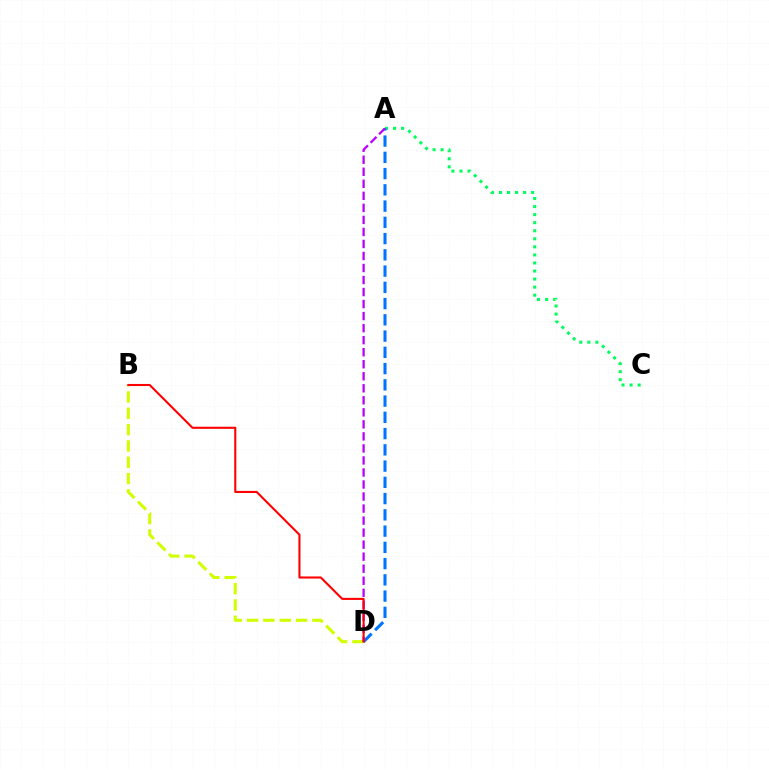{('B', 'D'): [{'color': '#d1ff00', 'line_style': 'dashed', 'thickness': 2.22}, {'color': '#ff0000', 'line_style': 'solid', 'thickness': 1.5}], ('A', 'C'): [{'color': '#00ff5c', 'line_style': 'dotted', 'thickness': 2.19}], ('A', 'D'): [{'color': '#0074ff', 'line_style': 'dashed', 'thickness': 2.21}, {'color': '#b900ff', 'line_style': 'dashed', 'thickness': 1.63}]}